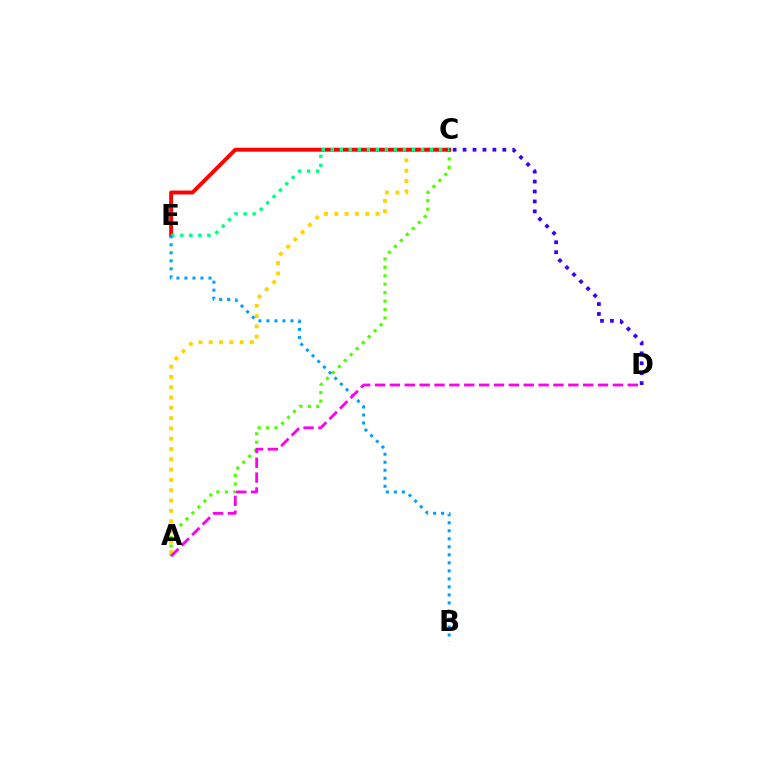{('A', 'C'): [{'color': '#4fff00', 'line_style': 'dotted', 'thickness': 2.29}, {'color': '#ffd500', 'line_style': 'dotted', 'thickness': 2.8}], ('C', 'E'): [{'color': '#ff0000', 'line_style': 'solid', 'thickness': 2.81}, {'color': '#00ff86', 'line_style': 'dotted', 'thickness': 2.45}], ('C', 'D'): [{'color': '#3700ff', 'line_style': 'dotted', 'thickness': 2.7}], ('B', 'E'): [{'color': '#009eff', 'line_style': 'dotted', 'thickness': 2.18}], ('A', 'D'): [{'color': '#ff00ed', 'line_style': 'dashed', 'thickness': 2.02}]}